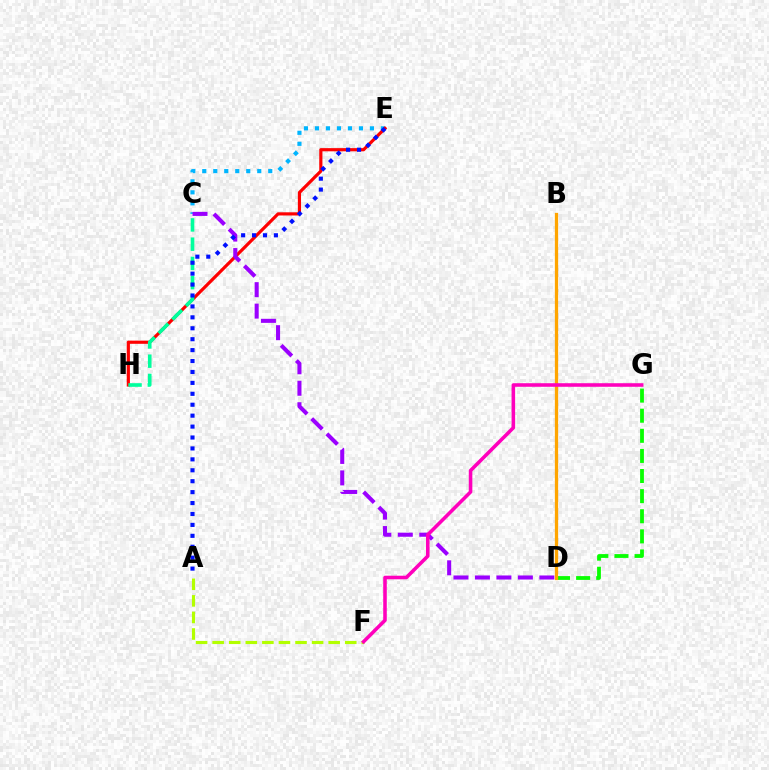{('C', 'E'): [{'color': '#00b5ff', 'line_style': 'dotted', 'thickness': 2.99}], ('D', 'G'): [{'color': '#08ff00', 'line_style': 'dashed', 'thickness': 2.73}], ('E', 'H'): [{'color': '#ff0000', 'line_style': 'solid', 'thickness': 2.28}], ('A', 'F'): [{'color': '#b3ff00', 'line_style': 'dashed', 'thickness': 2.25}], ('C', 'D'): [{'color': '#9b00ff', 'line_style': 'dashed', 'thickness': 2.92}], ('B', 'D'): [{'color': '#ffa500', 'line_style': 'solid', 'thickness': 2.36}], ('C', 'H'): [{'color': '#00ff9d', 'line_style': 'dashed', 'thickness': 2.61}], ('F', 'G'): [{'color': '#ff00bd', 'line_style': 'solid', 'thickness': 2.57}], ('A', 'E'): [{'color': '#0010ff', 'line_style': 'dotted', 'thickness': 2.97}]}